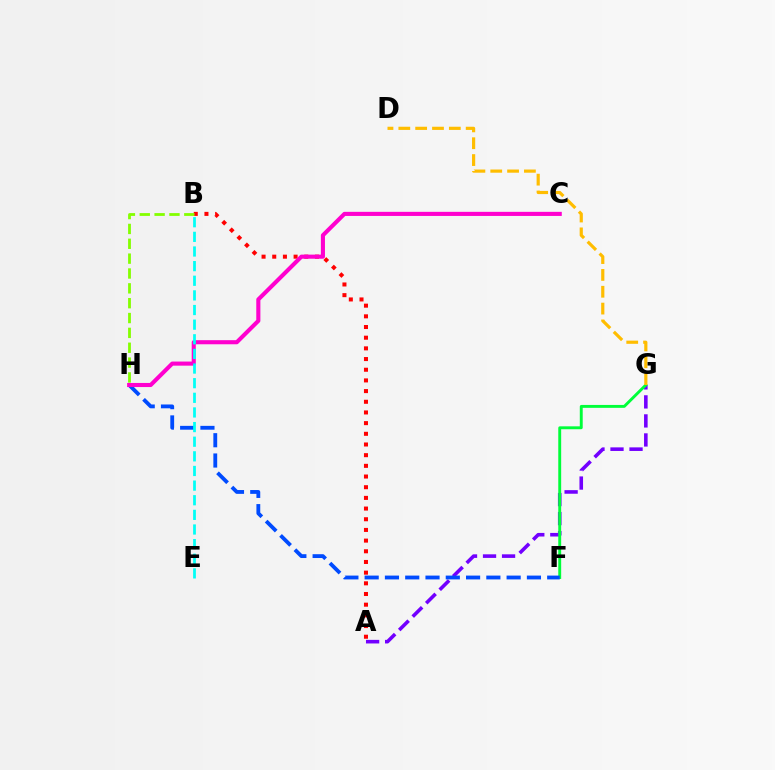{('A', 'G'): [{'color': '#7200ff', 'line_style': 'dashed', 'thickness': 2.58}], ('A', 'B'): [{'color': '#ff0000', 'line_style': 'dotted', 'thickness': 2.9}], ('F', 'G'): [{'color': '#00ff39', 'line_style': 'solid', 'thickness': 2.09}], ('F', 'H'): [{'color': '#004bff', 'line_style': 'dashed', 'thickness': 2.76}], ('B', 'H'): [{'color': '#84ff00', 'line_style': 'dashed', 'thickness': 2.02}], ('C', 'H'): [{'color': '#ff00cf', 'line_style': 'solid', 'thickness': 2.95}], ('D', 'G'): [{'color': '#ffbd00', 'line_style': 'dashed', 'thickness': 2.29}], ('B', 'E'): [{'color': '#00fff6', 'line_style': 'dashed', 'thickness': 1.99}]}